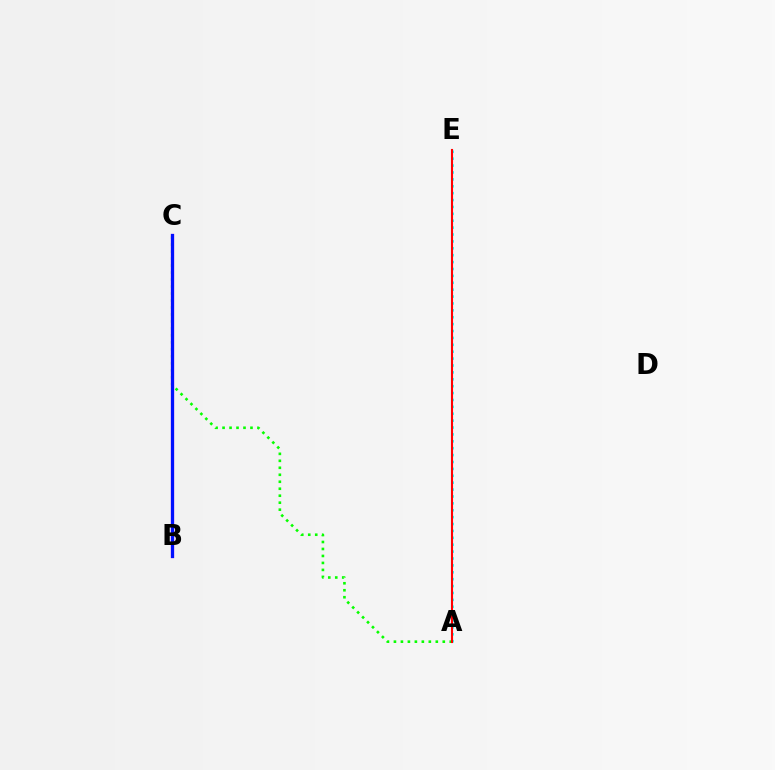{('A', 'C'): [{'color': '#08ff00', 'line_style': 'dotted', 'thickness': 1.9}], ('A', 'E'): [{'color': '#00fff6', 'line_style': 'dotted', 'thickness': 1.87}, {'color': '#ff0000', 'line_style': 'solid', 'thickness': 1.52}], ('B', 'C'): [{'color': '#ee00ff', 'line_style': 'solid', 'thickness': 2.31}, {'color': '#fcf500', 'line_style': 'solid', 'thickness': 1.83}, {'color': '#0010ff', 'line_style': 'solid', 'thickness': 2.29}]}